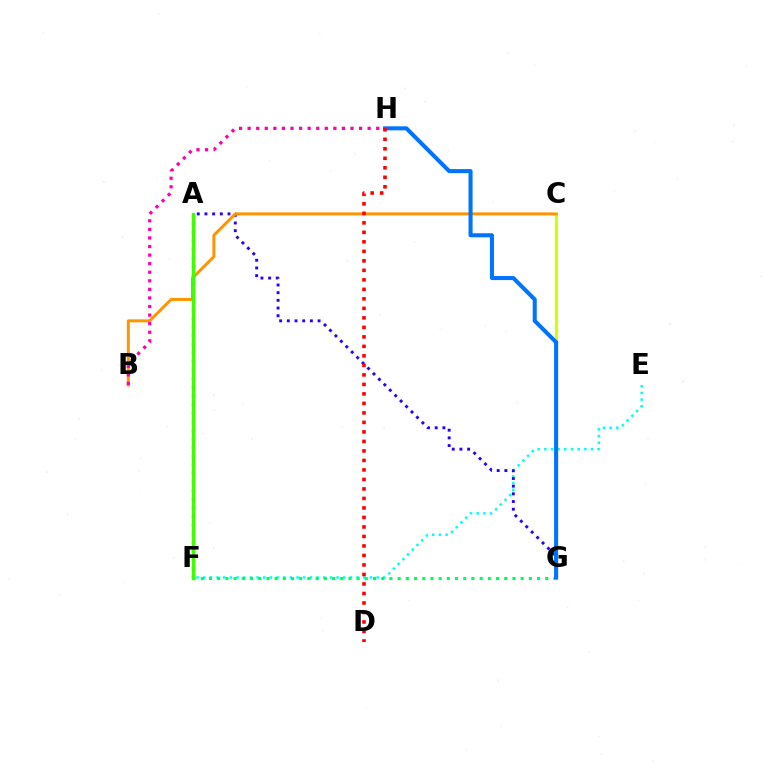{('E', 'F'): [{'color': '#00fff6', 'line_style': 'dotted', 'thickness': 1.81}], ('F', 'G'): [{'color': '#00ff5c', 'line_style': 'dotted', 'thickness': 2.23}], ('C', 'G'): [{'color': '#d1ff00', 'line_style': 'solid', 'thickness': 2.27}], ('A', 'F'): [{'color': '#b900ff', 'line_style': 'dotted', 'thickness': 2.34}, {'color': '#3dff00', 'line_style': 'solid', 'thickness': 2.38}], ('A', 'G'): [{'color': '#2500ff', 'line_style': 'dotted', 'thickness': 2.09}], ('B', 'C'): [{'color': '#ff9400', 'line_style': 'solid', 'thickness': 2.15}], ('G', 'H'): [{'color': '#0074ff', 'line_style': 'solid', 'thickness': 2.92}], ('D', 'H'): [{'color': '#ff0000', 'line_style': 'dotted', 'thickness': 2.58}], ('B', 'H'): [{'color': '#ff00ac', 'line_style': 'dotted', 'thickness': 2.33}]}